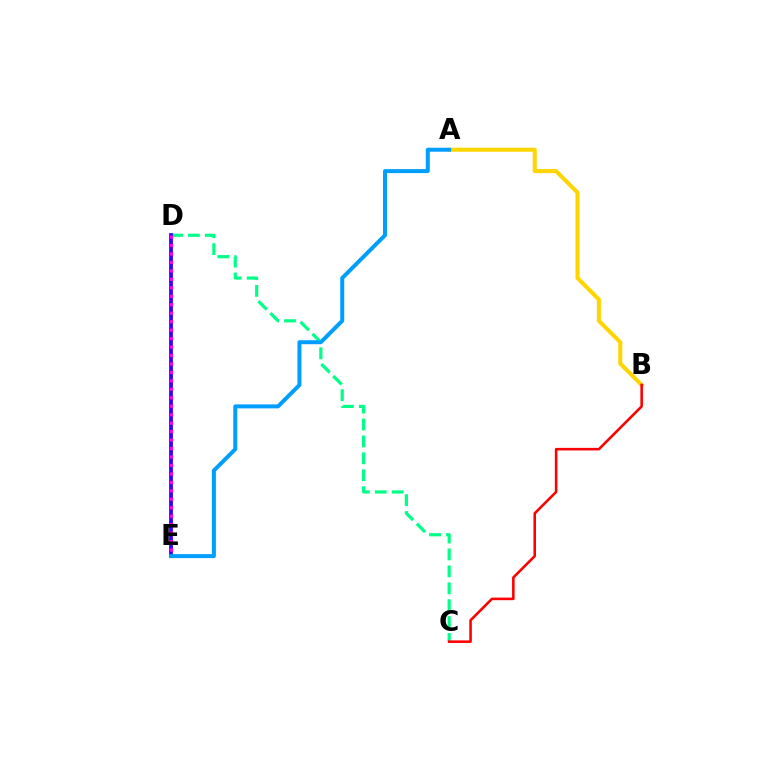{('A', 'B'): [{'color': '#ffd500', 'line_style': 'solid', 'thickness': 2.93}], ('C', 'D'): [{'color': '#00ff86', 'line_style': 'dashed', 'thickness': 2.3}], ('D', 'E'): [{'color': '#4fff00', 'line_style': 'dotted', 'thickness': 2.02}, {'color': '#3700ff', 'line_style': 'solid', 'thickness': 2.72}, {'color': '#ff00ed', 'line_style': 'dotted', 'thickness': 2.3}], ('A', 'E'): [{'color': '#009eff', 'line_style': 'solid', 'thickness': 2.87}], ('B', 'C'): [{'color': '#ff0000', 'line_style': 'solid', 'thickness': 1.85}]}